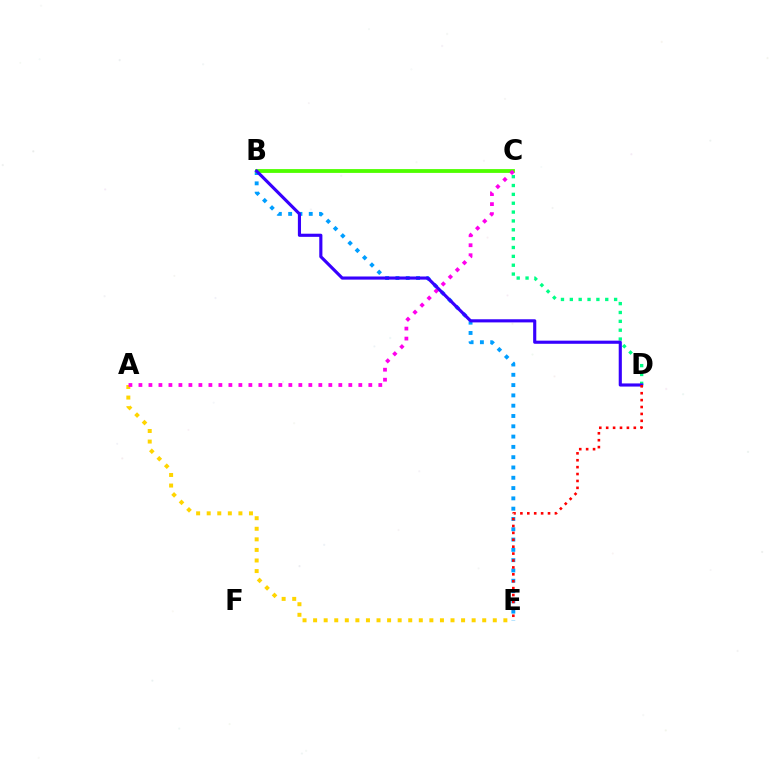{('C', 'D'): [{'color': '#00ff86', 'line_style': 'dotted', 'thickness': 2.41}], ('B', 'E'): [{'color': '#009eff', 'line_style': 'dotted', 'thickness': 2.8}], ('A', 'E'): [{'color': '#ffd500', 'line_style': 'dotted', 'thickness': 2.87}], ('B', 'C'): [{'color': '#4fff00', 'line_style': 'solid', 'thickness': 2.75}], ('A', 'C'): [{'color': '#ff00ed', 'line_style': 'dotted', 'thickness': 2.72}], ('B', 'D'): [{'color': '#3700ff', 'line_style': 'solid', 'thickness': 2.26}], ('D', 'E'): [{'color': '#ff0000', 'line_style': 'dotted', 'thickness': 1.88}]}